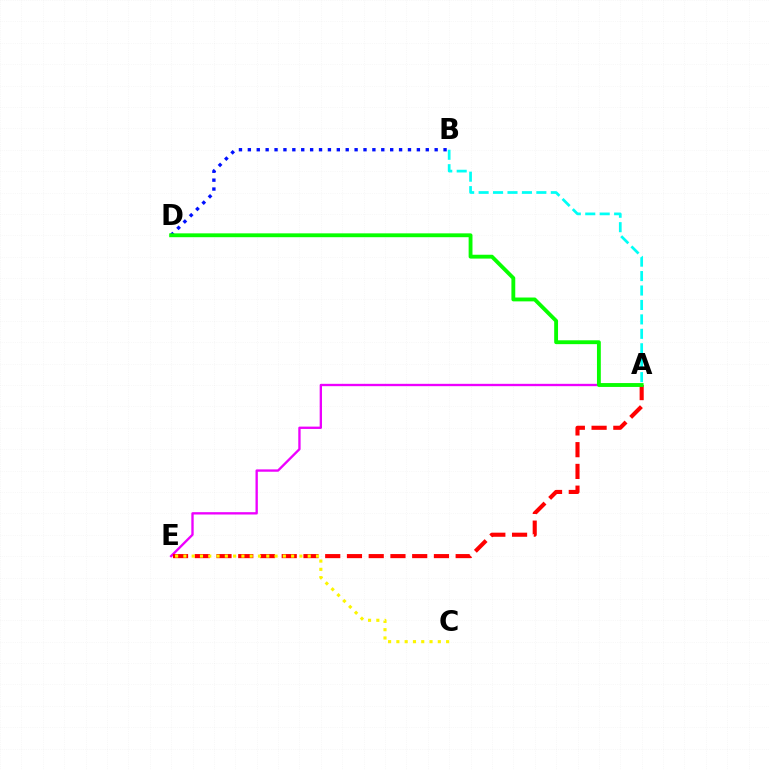{('A', 'E'): [{'color': '#ee00ff', 'line_style': 'solid', 'thickness': 1.69}, {'color': '#ff0000', 'line_style': 'dashed', 'thickness': 2.95}], ('C', 'E'): [{'color': '#fcf500', 'line_style': 'dotted', 'thickness': 2.25}], ('B', 'D'): [{'color': '#0010ff', 'line_style': 'dotted', 'thickness': 2.42}], ('A', 'B'): [{'color': '#00fff6', 'line_style': 'dashed', 'thickness': 1.96}], ('A', 'D'): [{'color': '#08ff00', 'line_style': 'solid', 'thickness': 2.77}]}